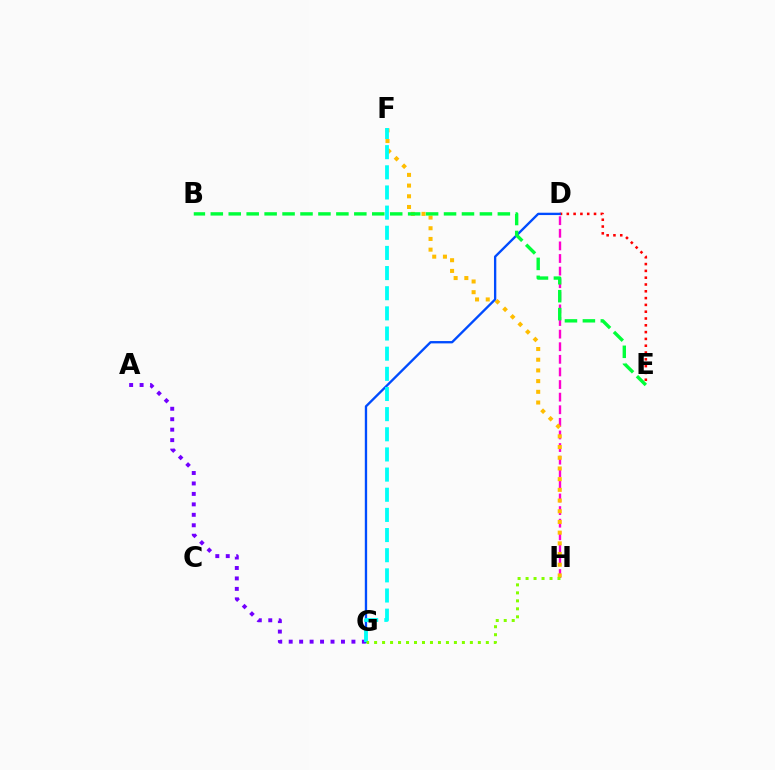{('A', 'G'): [{'color': '#7200ff', 'line_style': 'dotted', 'thickness': 2.84}], ('D', 'E'): [{'color': '#ff0000', 'line_style': 'dotted', 'thickness': 1.85}], ('D', 'H'): [{'color': '#ff00cf', 'line_style': 'dashed', 'thickness': 1.71}], ('D', 'G'): [{'color': '#004bff', 'line_style': 'solid', 'thickness': 1.68}], ('F', 'H'): [{'color': '#ffbd00', 'line_style': 'dotted', 'thickness': 2.91}], ('B', 'E'): [{'color': '#00ff39', 'line_style': 'dashed', 'thickness': 2.44}], ('F', 'G'): [{'color': '#00fff6', 'line_style': 'dashed', 'thickness': 2.74}], ('G', 'H'): [{'color': '#84ff00', 'line_style': 'dotted', 'thickness': 2.17}]}